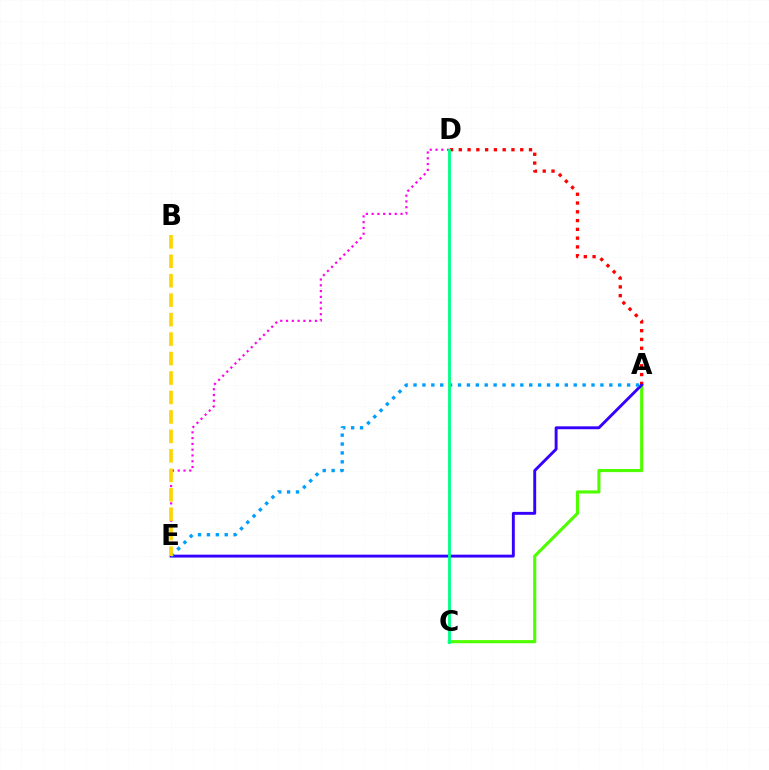{('A', 'C'): [{'color': '#4fff00', 'line_style': 'solid', 'thickness': 2.25}], ('A', 'D'): [{'color': '#ff0000', 'line_style': 'dotted', 'thickness': 2.38}], ('A', 'E'): [{'color': '#3700ff', 'line_style': 'solid', 'thickness': 2.09}, {'color': '#009eff', 'line_style': 'dotted', 'thickness': 2.42}], ('D', 'E'): [{'color': '#ff00ed', 'line_style': 'dotted', 'thickness': 1.57}], ('B', 'E'): [{'color': '#ffd500', 'line_style': 'dashed', 'thickness': 2.64}], ('C', 'D'): [{'color': '#00ff86', 'line_style': 'solid', 'thickness': 2.04}]}